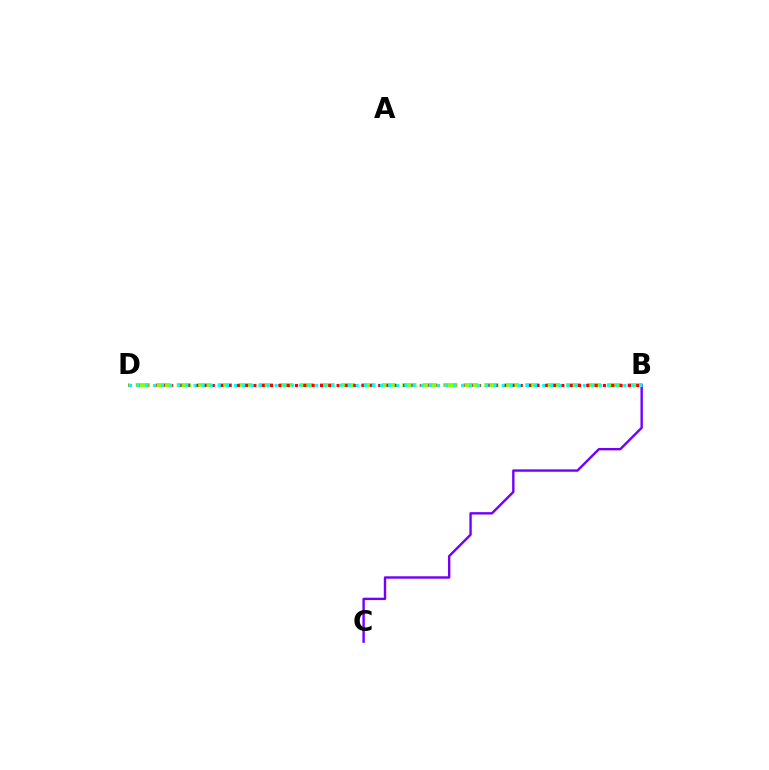{('B', 'D'): [{'color': '#84ff00', 'line_style': 'dashed', 'thickness': 2.78}, {'color': '#ff0000', 'line_style': 'dotted', 'thickness': 2.26}, {'color': '#00fff6', 'line_style': 'dotted', 'thickness': 2.2}], ('B', 'C'): [{'color': '#7200ff', 'line_style': 'solid', 'thickness': 1.73}]}